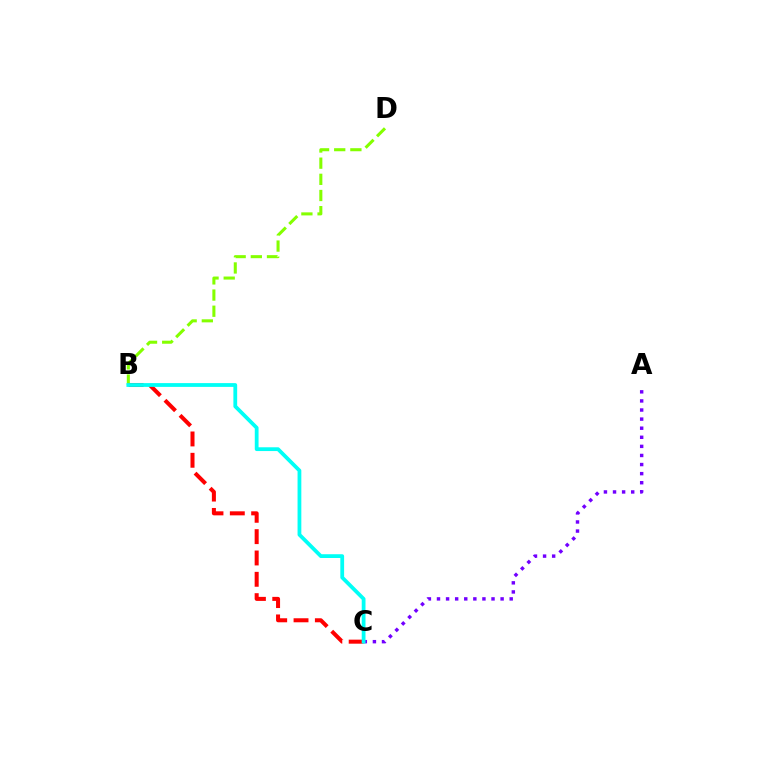{('B', 'D'): [{'color': '#84ff00', 'line_style': 'dashed', 'thickness': 2.2}], ('A', 'C'): [{'color': '#7200ff', 'line_style': 'dotted', 'thickness': 2.47}], ('B', 'C'): [{'color': '#ff0000', 'line_style': 'dashed', 'thickness': 2.9}, {'color': '#00fff6', 'line_style': 'solid', 'thickness': 2.72}]}